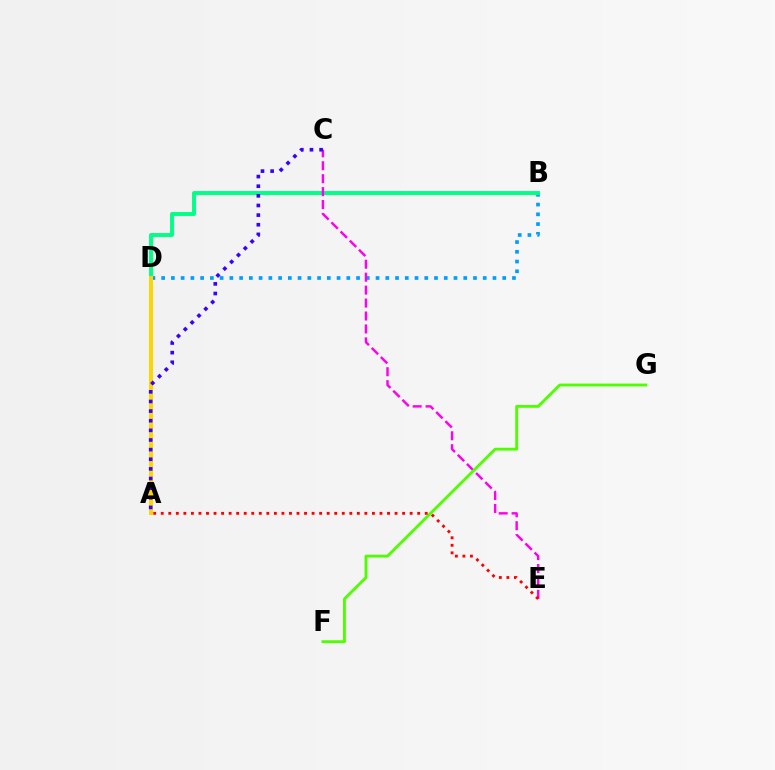{('B', 'D'): [{'color': '#009eff', 'line_style': 'dotted', 'thickness': 2.65}, {'color': '#00ff86', 'line_style': 'solid', 'thickness': 2.82}], ('C', 'E'): [{'color': '#ff00ed', 'line_style': 'dashed', 'thickness': 1.76}], ('F', 'G'): [{'color': '#4fff00', 'line_style': 'solid', 'thickness': 2.05}], ('A', 'D'): [{'color': '#ffd500', 'line_style': 'solid', 'thickness': 2.86}], ('A', 'C'): [{'color': '#3700ff', 'line_style': 'dotted', 'thickness': 2.62}], ('A', 'E'): [{'color': '#ff0000', 'line_style': 'dotted', 'thickness': 2.05}]}